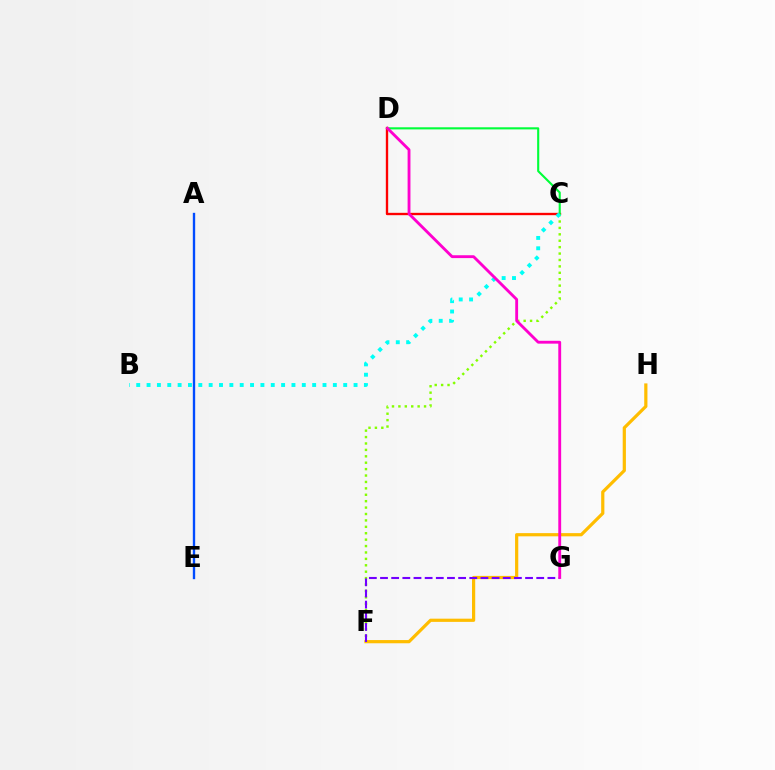{('F', 'H'): [{'color': '#ffbd00', 'line_style': 'solid', 'thickness': 2.31}], ('A', 'E'): [{'color': '#004bff', 'line_style': 'solid', 'thickness': 1.7}], ('C', 'D'): [{'color': '#ff0000', 'line_style': 'solid', 'thickness': 1.69}, {'color': '#00ff39', 'line_style': 'solid', 'thickness': 1.52}], ('C', 'F'): [{'color': '#84ff00', 'line_style': 'dotted', 'thickness': 1.74}], ('B', 'C'): [{'color': '#00fff6', 'line_style': 'dotted', 'thickness': 2.81}], ('F', 'G'): [{'color': '#7200ff', 'line_style': 'dashed', 'thickness': 1.52}], ('D', 'G'): [{'color': '#ff00cf', 'line_style': 'solid', 'thickness': 2.05}]}